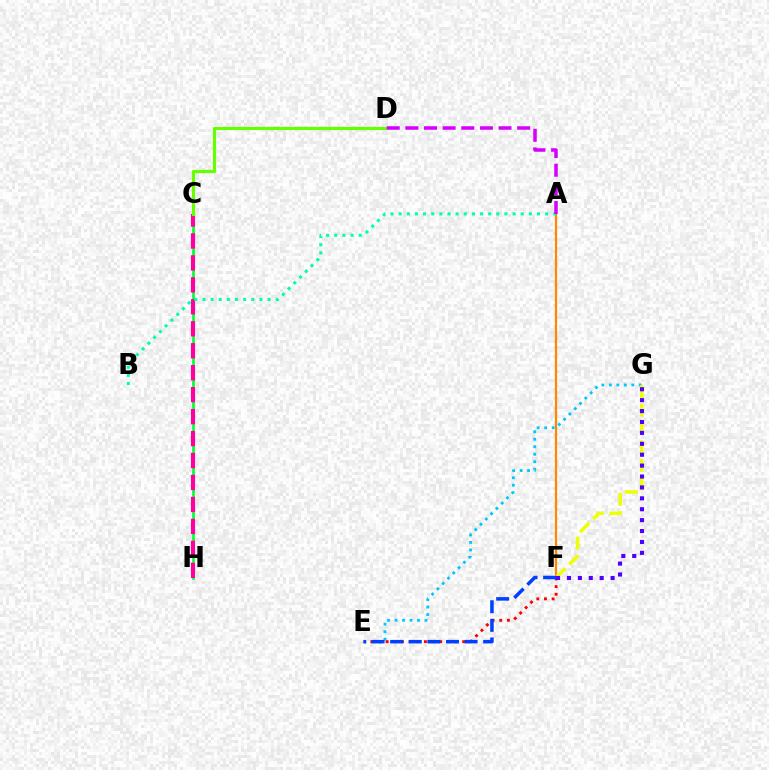{('E', 'G'): [{'color': '#00c7ff', 'line_style': 'dotted', 'thickness': 2.03}], ('A', 'F'): [{'color': '#ff8800', 'line_style': 'solid', 'thickness': 1.58}], ('E', 'F'): [{'color': '#ff0000', 'line_style': 'dotted', 'thickness': 2.08}, {'color': '#003fff', 'line_style': 'dashed', 'thickness': 2.53}], ('C', 'H'): [{'color': '#00ff27', 'line_style': 'solid', 'thickness': 1.89}, {'color': '#ff00a0', 'line_style': 'dashed', 'thickness': 2.98}], ('F', 'G'): [{'color': '#eeff00', 'line_style': 'dashed', 'thickness': 2.51}, {'color': '#4f00ff', 'line_style': 'dotted', 'thickness': 2.96}], ('C', 'D'): [{'color': '#66ff00', 'line_style': 'solid', 'thickness': 2.29}], ('A', 'B'): [{'color': '#00ffaf', 'line_style': 'dotted', 'thickness': 2.21}], ('A', 'D'): [{'color': '#d600ff', 'line_style': 'dashed', 'thickness': 2.53}]}